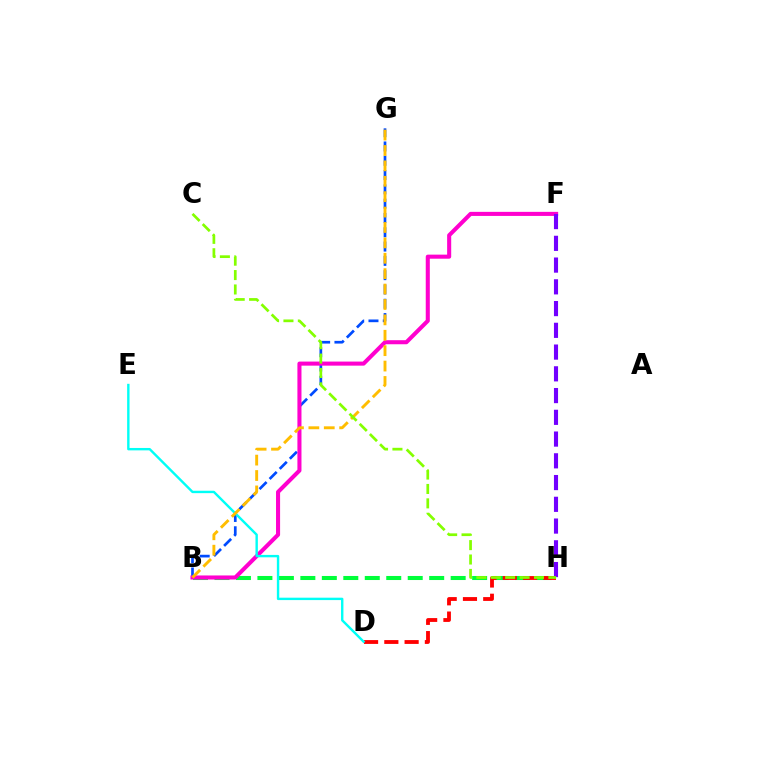{('B', 'H'): [{'color': '#00ff39', 'line_style': 'dashed', 'thickness': 2.92}], ('B', 'G'): [{'color': '#004bff', 'line_style': 'dashed', 'thickness': 1.94}, {'color': '#ffbd00', 'line_style': 'dashed', 'thickness': 2.09}], ('D', 'H'): [{'color': '#ff0000', 'line_style': 'dashed', 'thickness': 2.75}], ('B', 'F'): [{'color': '#ff00cf', 'line_style': 'solid', 'thickness': 2.93}], ('D', 'E'): [{'color': '#00fff6', 'line_style': 'solid', 'thickness': 1.73}], ('F', 'H'): [{'color': '#7200ff', 'line_style': 'dashed', 'thickness': 2.95}], ('C', 'H'): [{'color': '#84ff00', 'line_style': 'dashed', 'thickness': 1.96}]}